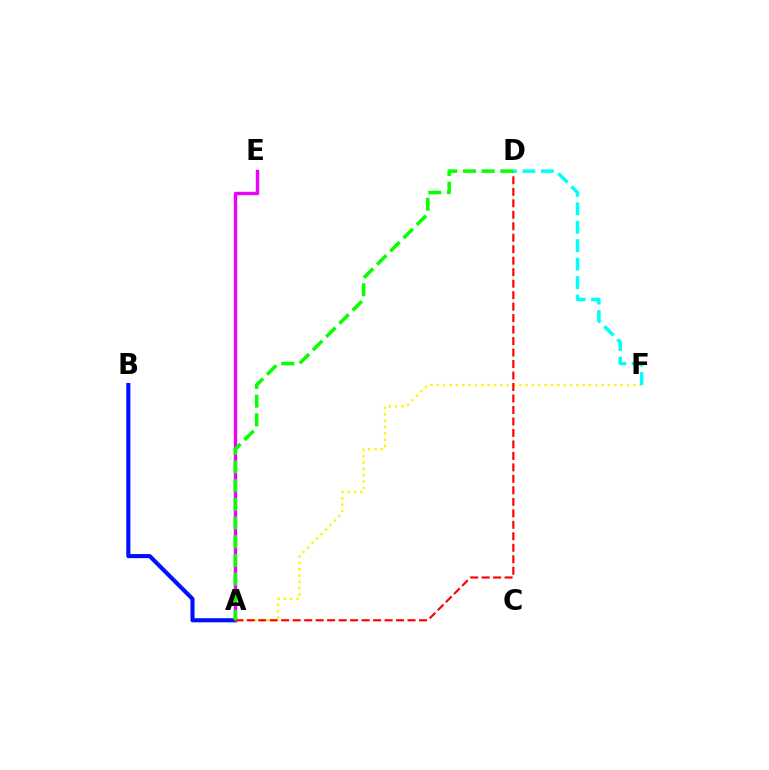{('A', 'E'): [{'color': '#ee00ff', 'line_style': 'solid', 'thickness': 2.44}], ('A', 'B'): [{'color': '#0010ff', 'line_style': 'solid', 'thickness': 2.94}], ('A', 'F'): [{'color': '#fcf500', 'line_style': 'dotted', 'thickness': 1.72}], ('A', 'D'): [{'color': '#ff0000', 'line_style': 'dashed', 'thickness': 1.56}, {'color': '#08ff00', 'line_style': 'dashed', 'thickness': 2.54}], ('D', 'F'): [{'color': '#00fff6', 'line_style': 'dashed', 'thickness': 2.51}]}